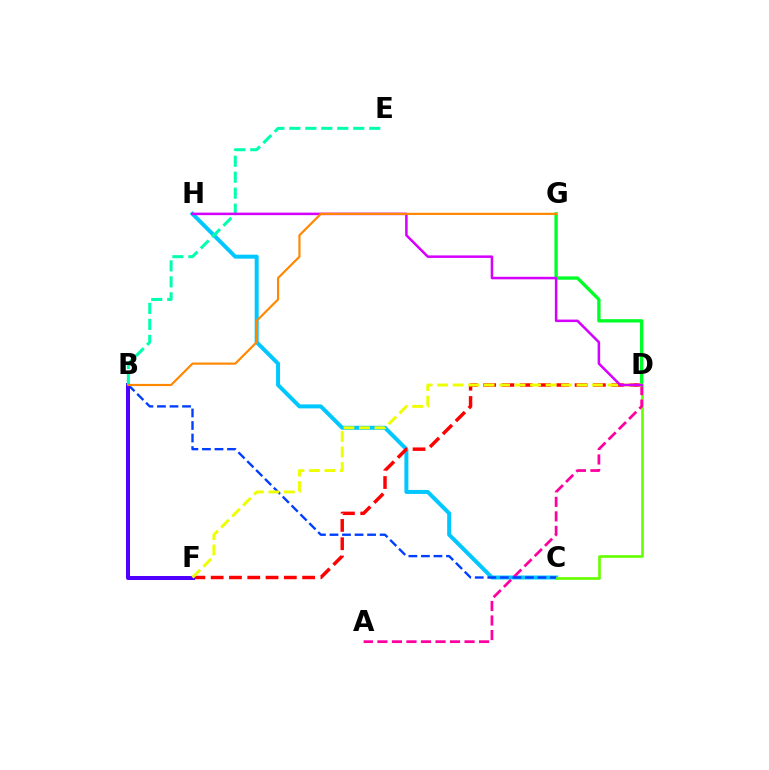{('C', 'H'): [{'color': '#00c7ff', 'line_style': 'solid', 'thickness': 2.87}], ('C', 'D'): [{'color': '#66ff00', 'line_style': 'solid', 'thickness': 1.9}], ('A', 'D'): [{'color': '#ff00a0', 'line_style': 'dashed', 'thickness': 1.97}], ('D', 'F'): [{'color': '#ff0000', 'line_style': 'dashed', 'thickness': 2.48}, {'color': '#eeff00', 'line_style': 'dashed', 'thickness': 2.1}], ('D', 'G'): [{'color': '#00ff27', 'line_style': 'solid', 'thickness': 2.4}], ('B', 'C'): [{'color': '#003fff', 'line_style': 'dashed', 'thickness': 1.7}], ('B', 'F'): [{'color': '#4f00ff', 'line_style': 'solid', 'thickness': 2.87}], ('B', 'E'): [{'color': '#00ffaf', 'line_style': 'dashed', 'thickness': 2.17}], ('D', 'H'): [{'color': '#d600ff', 'line_style': 'solid', 'thickness': 1.82}], ('B', 'G'): [{'color': '#ff8800', 'line_style': 'solid', 'thickness': 1.57}]}